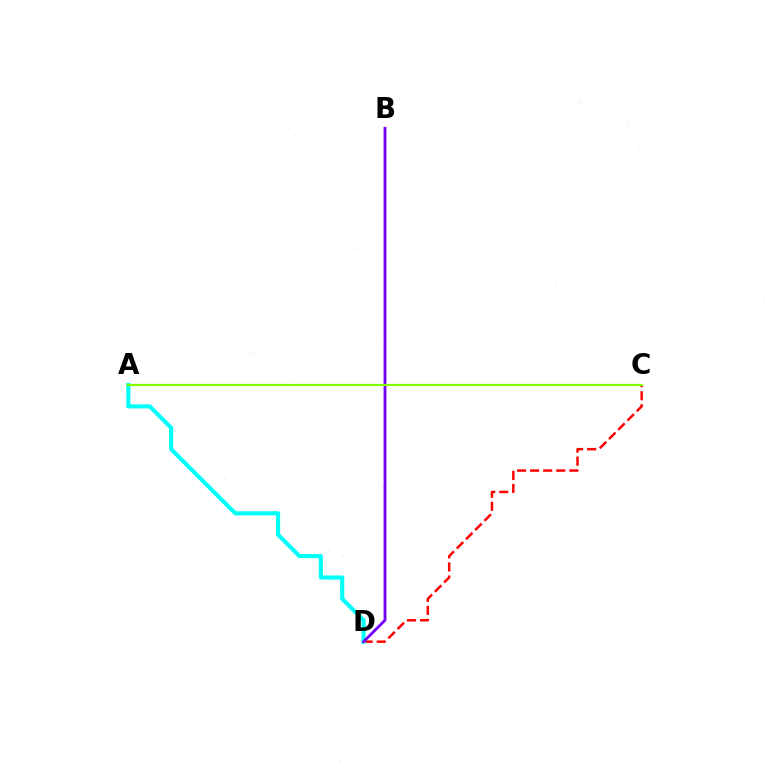{('C', 'D'): [{'color': '#ff0000', 'line_style': 'dashed', 'thickness': 1.78}], ('A', 'D'): [{'color': '#00fff6', 'line_style': 'solid', 'thickness': 2.96}], ('B', 'D'): [{'color': '#7200ff', 'line_style': 'solid', 'thickness': 2.03}], ('A', 'C'): [{'color': '#84ff00', 'line_style': 'solid', 'thickness': 1.59}]}